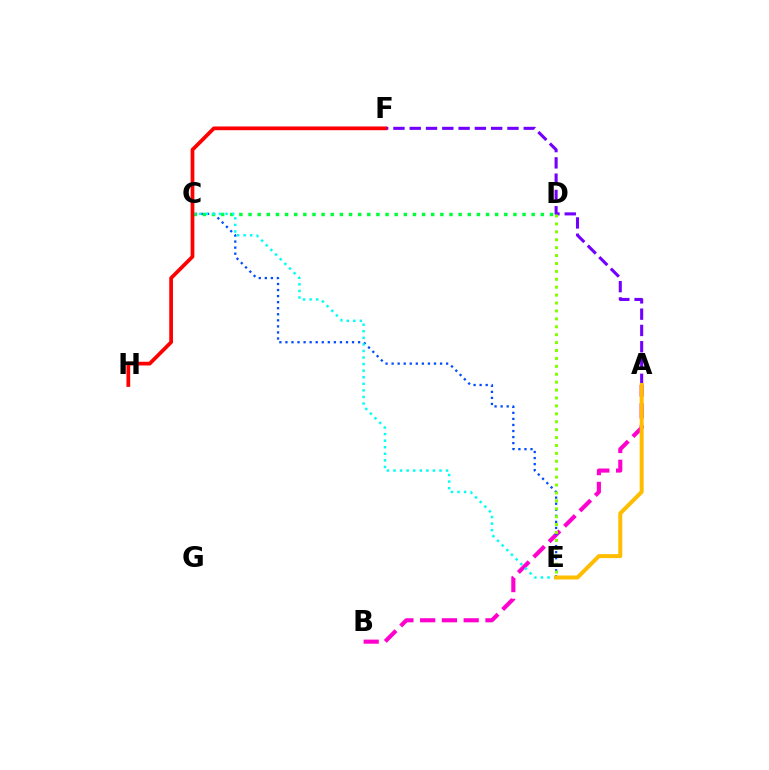{('A', 'B'): [{'color': '#ff00cf', 'line_style': 'dashed', 'thickness': 2.96}], ('C', 'E'): [{'color': '#004bff', 'line_style': 'dotted', 'thickness': 1.65}, {'color': '#00fff6', 'line_style': 'dotted', 'thickness': 1.78}], ('A', 'F'): [{'color': '#7200ff', 'line_style': 'dashed', 'thickness': 2.21}], ('C', 'D'): [{'color': '#00ff39', 'line_style': 'dotted', 'thickness': 2.48}], ('D', 'E'): [{'color': '#84ff00', 'line_style': 'dotted', 'thickness': 2.15}], ('A', 'E'): [{'color': '#ffbd00', 'line_style': 'solid', 'thickness': 2.87}], ('F', 'H'): [{'color': '#ff0000', 'line_style': 'solid', 'thickness': 2.69}]}